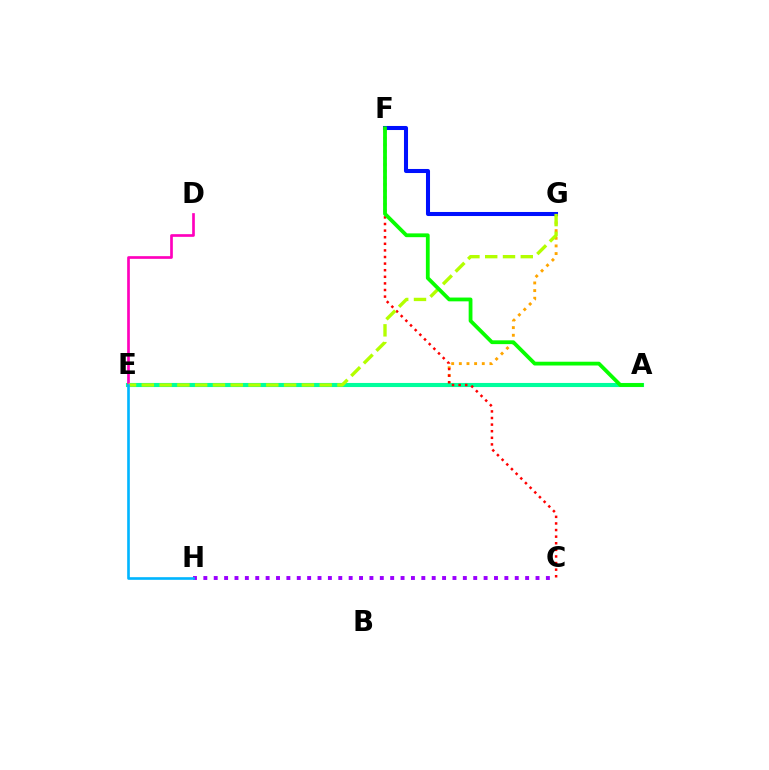{('E', 'G'): [{'color': '#ffa500', 'line_style': 'dotted', 'thickness': 2.08}, {'color': '#b3ff00', 'line_style': 'dashed', 'thickness': 2.42}], ('A', 'E'): [{'color': '#00ff9d', 'line_style': 'solid', 'thickness': 2.95}], ('F', 'G'): [{'color': '#0010ff', 'line_style': 'solid', 'thickness': 2.92}], ('C', 'F'): [{'color': '#ff0000', 'line_style': 'dotted', 'thickness': 1.79}], ('D', 'E'): [{'color': '#ff00bd', 'line_style': 'solid', 'thickness': 1.93}], ('A', 'F'): [{'color': '#08ff00', 'line_style': 'solid', 'thickness': 2.73}], ('C', 'H'): [{'color': '#9b00ff', 'line_style': 'dotted', 'thickness': 2.82}], ('E', 'H'): [{'color': '#00b5ff', 'line_style': 'solid', 'thickness': 1.9}]}